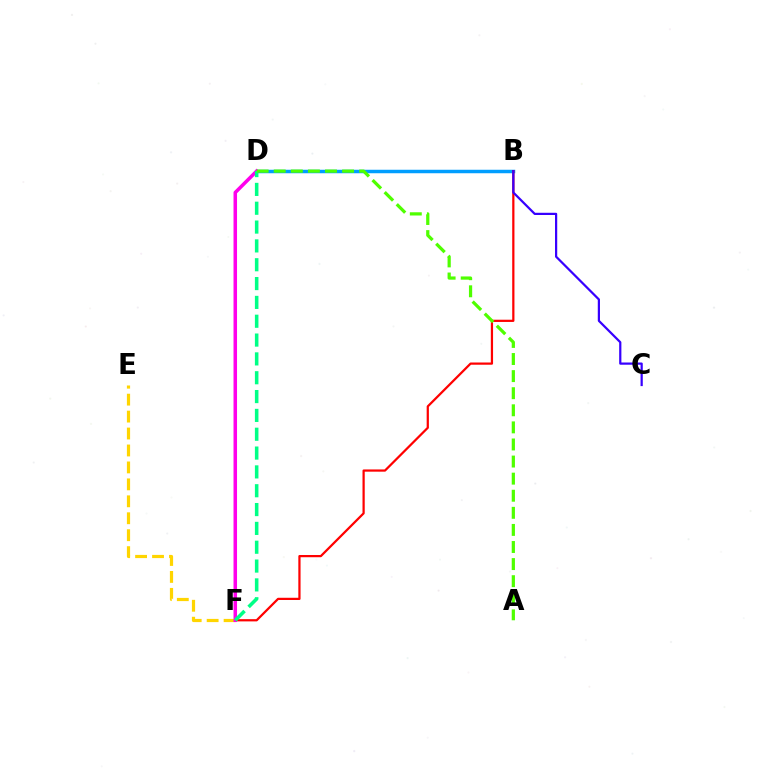{('E', 'F'): [{'color': '#ffd500', 'line_style': 'dashed', 'thickness': 2.3}], ('B', 'D'): [{'color': '#009eff', 'line_style': 'solid', 'thickness': 2.51}], ('B', 'F'): [{'color': '#ff0000', 'line_style': 'solid', 'thickness': 1.61}], ('D', 'F'): [{'color': '#ff00ed', 'line_style': 'solid', 'thickness': 2.54}, {'color': '#00ff86', 'line_style': 'dashed', 'thickness': 2.56}], ('B', 'C'): [{'color': '#3700ff', 'line_style': 'solid', 'thickness': 1.6}], ('A', 'D'): [{'color': '#4fff00', 'line_style': 'dashed', 'thickness': 2.32}]}